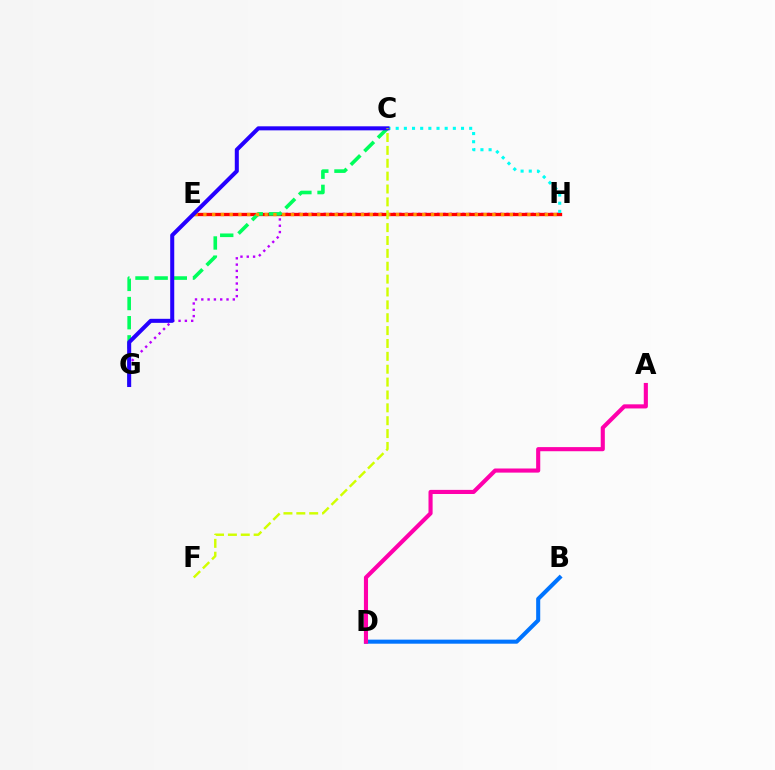{('E', 'H'): [{'color': '#3dff00', 'line_style': 'dotted', 'thickness': 2.11}, {'color': '#ff0000', 'line_style': 'solid', 'thickness': 2.38}, {'color': '#ff9400', 'line_style': 'dotted', 'thickness': 2.38}], ('G', 'H'): [{'color': '#b900ff', 'line_style': 'dotted', 'thickness': 1.71}], ('C', 'G'): [{'color': '#00ff5c', 'line_style': 'dashed', 'thickness': 2.6}, {'color': '#2500ff', 'line_style': 'solid', 'thickness': 2.91}], ('C', 'H'): [{'color': '#00fff6', 'line_style': 'dotted', 'thickness': 2.22}], ('B', 'D'): [{'color': '#0074ff', 'line_style': 'solid', 'thickness': 2.92}], ('C', 'F'): [{'color': '#d1ff00', 'line_style': 'dashed', 'thickness': 1.75}], ('A', 'D'): [{'color': '#ff00ac', 'line_style': 'solid', 'thickness': 2.97}]}